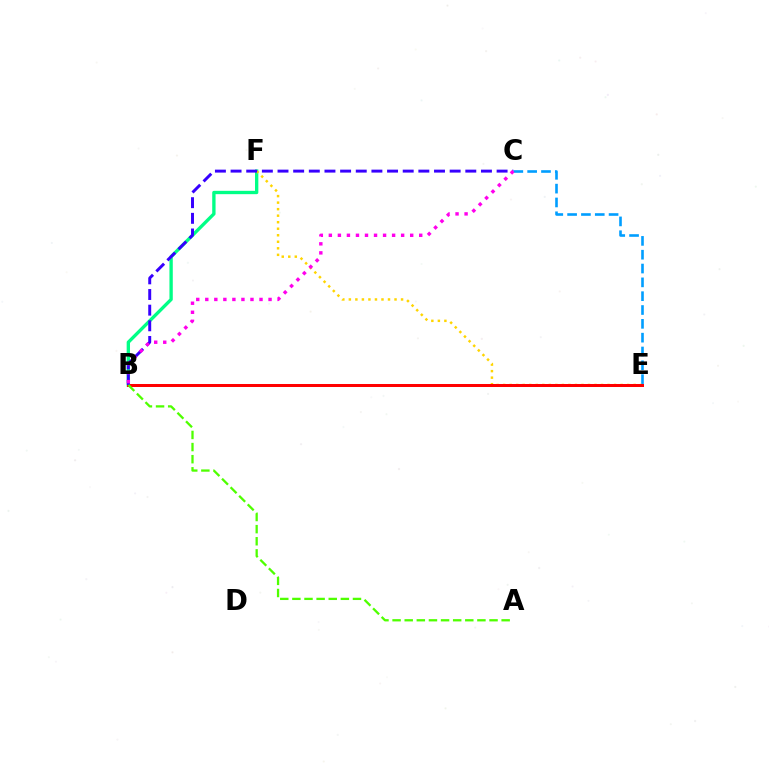{('C', 'E'): [{'color': '#009eff', 'line_style': 'dashed', 'thickness': 1.88}], ('B', 'F'): [{'color': '#00ff86', 'line_style': 'solid', 'thickness': 2.4}], ('E', 'F'): [{'color': '#ffd500', 'line_style': 'dotted', 'thickness': 1.77}], ('B', 'E'): [{'color': '#ff0000', 'line_style': 'solid', 'thickness': 2.17}], ('B', 'C'): [{'color': '#3700ff', 'line_style': 'dashed', 'thickness': 2.13}, {'color': '#ff00ed', 'line_style': 'dotted', 'thickness': 2.46}], ('A', 'B'): [{'color': '#4fff00', 'line_style': 'dashed', 'thickness': 1.65}]}